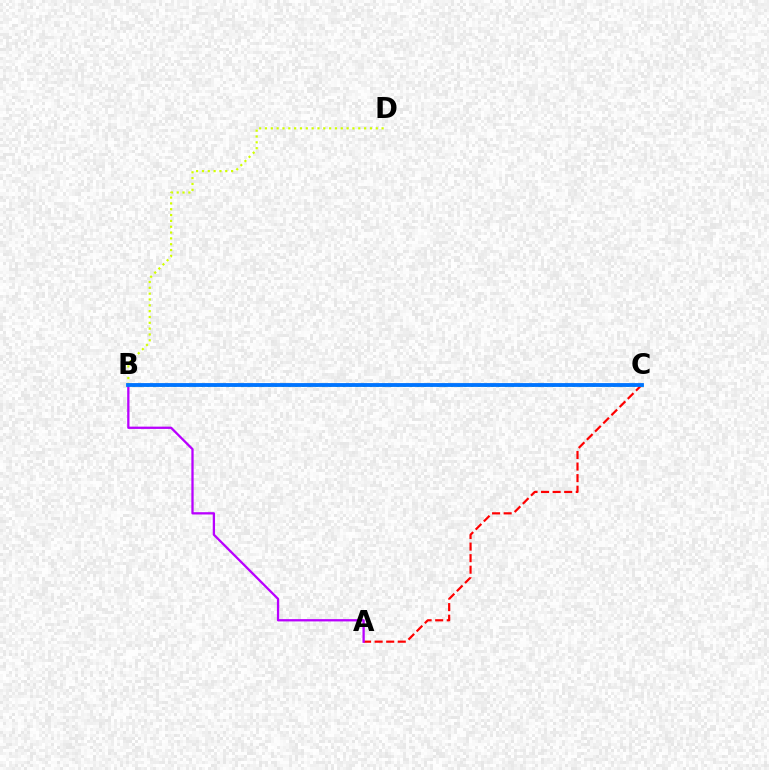{('A', 'C'): [{'color': '#ff0000', 'line_style': 'dashed', 'thickness': 1.57}], ('B', 'D'): [{'color': '#d1ff00', 'line_style': 'dotted', 'thickness': 1.58}], ('A', 'B'): [{'color': '#b900ff', 'line_style': 'solid', 'thickness': 1.65}], ('B', 'C'): [{'color': '#00ff5c', 'line_style': 'dotted', 'thickness': 1.84}, {'color': '#0074ff', 'line_style': 'solid', 'thickness': 2.76}]}